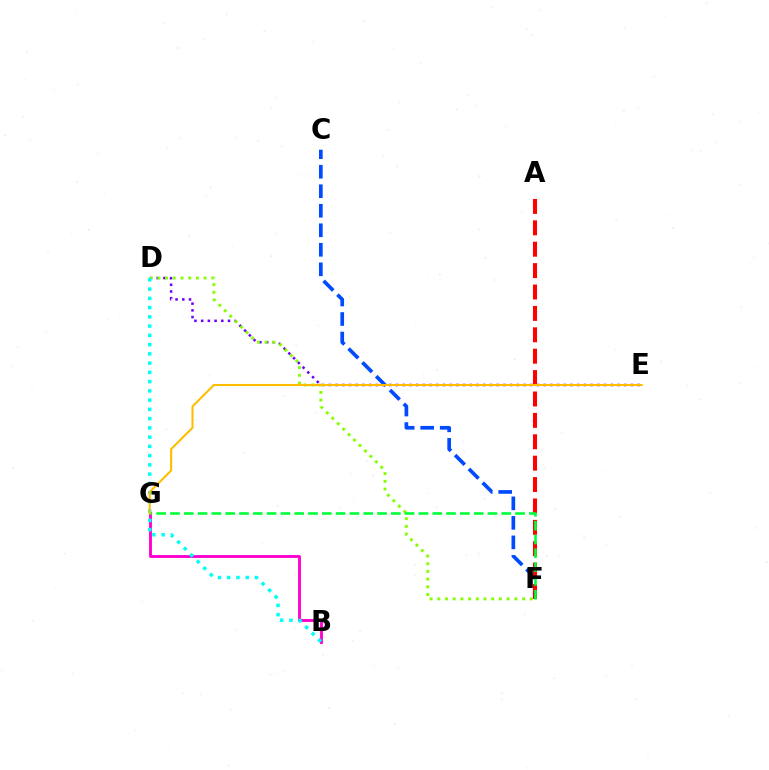{('B', 'G'): [{'color': '#ff00cf', 'line_style': 'solid', 'thickness': 2.06}], ('D', 'E'): [{'color': '#7200ff', 'line_style': 'dotted', 'thickness': 1.82}], ('C', 'F'): [{'color': '#004bff', 'line_style': 'dashed', 'thickness': 2.65}], ('D', 'F'): [{'color': '#84ff00', 'line_style': 'dotted', 'thickness': 2.09}], ('A', 'F'): [{'color': '#ff0000', 'line_style': 'dashed', 'thickness': 2.91}], ('B', 'D'): [{'color': '#00fff6', 'line_style': 'dotted', 'thickness': 2.51}], ('F', 'G'): [{'color': '#00ff39', 'line_style': 'dashed', 'thickness': 1.88}], ('E', 'G'): [{'color': '#ffbd00', 'line_style': 'solid', 'thickness': 1.5}]}